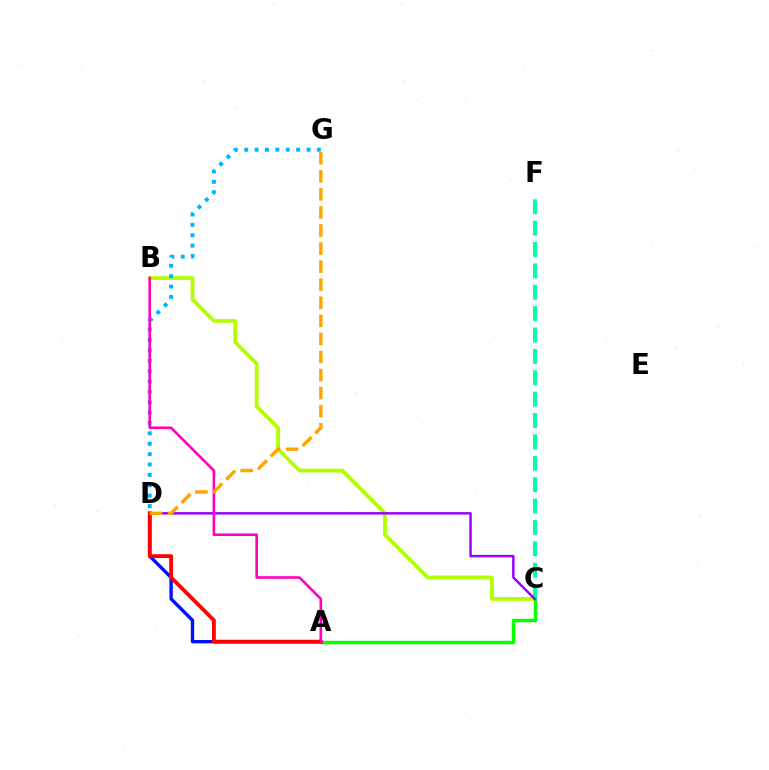{('B', 'C'): [{'color': '#b3ff00', 'line_style': 'solid', 'thickness': 2.73}], ('A', 'C'): [{'color': '#08ff00', 'line_style': 'solid', 'thickness': 2.52}], ('A', 'D'): [{'color': '#0010ff', 'line_style': 'solid', 'thickness': 2.43}, {'color': '#ff0000', 'line_style': 'solid', 'thickness': 2.72}], ('C', 'F'): [{'color': '#00ff9d', 'line_style': 'dashed', 'thickness': 2.9}], ('D', 'G'): [{'color': '#00b5ff', 'line_style': 'dotted', 'thickness': 2.82}, {'color': '#ffa500', 'line_style': 'dashed', 'thickness': 2.45}], ('C', 'D'): [{'color': '#9b00ff', 'line_style': 'solid', 'thickness': 1.78}], ('A', 'B'): [{'color': '#ff00bd', 'line_style': 'solid', 'thickness': 1.88}]}